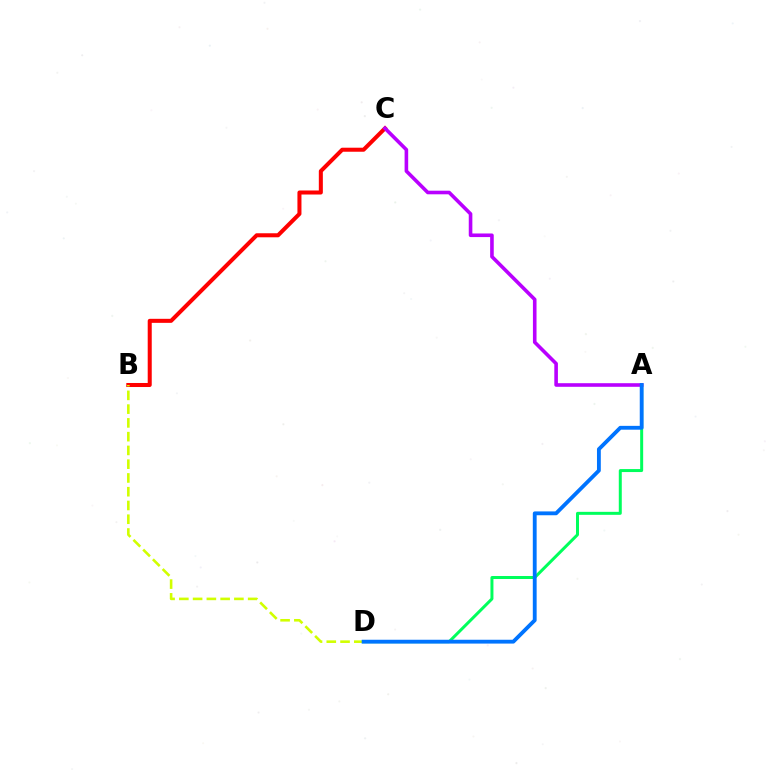{('B', 'C'): [{'color': '#ff0000', 'line_style': 'solid', 'thickness': 2.9}], ('B', 'D'): [{'color': '#d1ff00', 'line_style': 'dashed', 'thickness': 1.87}], ('A', 'D'): [{'color': '#00ff5c', 'line_style': 'solid', 'thickness': 2.15}, {'color': '#0074ff', 'line_style': 'solid', 'thickness': 2.76}], ('A', 'C'): [{'color': '#b900ff', 'line_style': 'solid', 'thickness': 2.59}]}